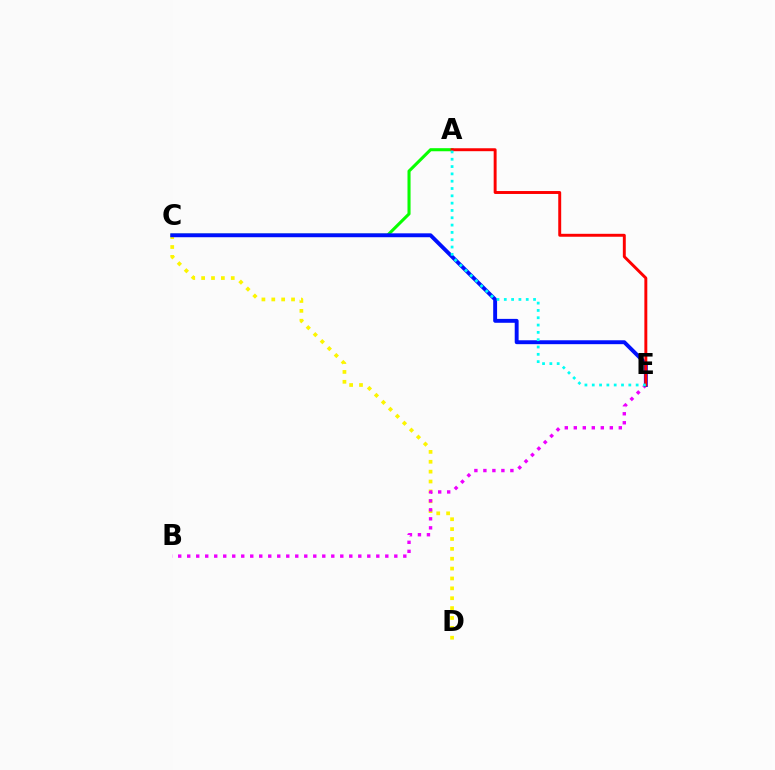{('A', 'C'): [{'color': '#08ff00', 'line_style': 'solid', 'thickness': 2.21}], ('C', 'D'): [{'color': '#fcf500', 'line_style': 'dotted', 'thickness': 2.68}], ('B', 'E'): [{'color': '#ee00ff', 'line_style': 'dotted', 'thickness': 2.45}], ('C', 'E'): [{'color': '#0010ff', 'line_style': 'solid', 'thickness': 2.81}], ('A', 'E'): [{'color': '#ff0000', 'line_style': 'solid', 'thickness': 2.11}, {'color': '#00fff6', 'line_style': 'dotted', 'thickness': 1.99}]}